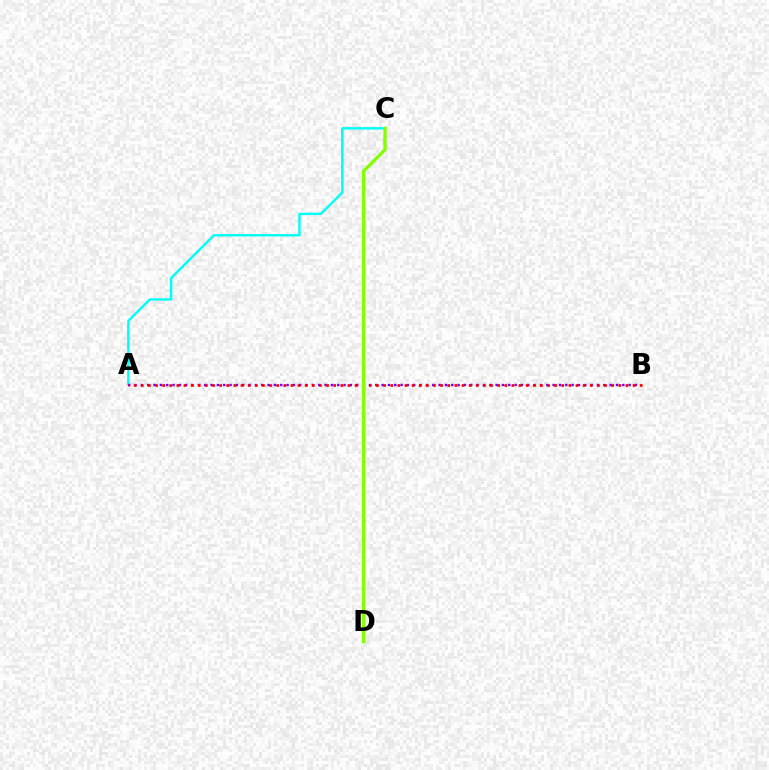{('A', 'C'): [{'color': '#00fff6', 'line_style': 'solid', 'thickness': 1.72}], ('A', 'B'): [{'color': '#7200ff', 'line_style': 'dotted', 'thickness': 1.72}, {'color': '#ff0000', 'line_style': 'dotted', 'thickness': 1.94}], ('C', 'D'): [{'color': '#84ff00', 'line_style': 'solid', 'thickness': 2.4}]}